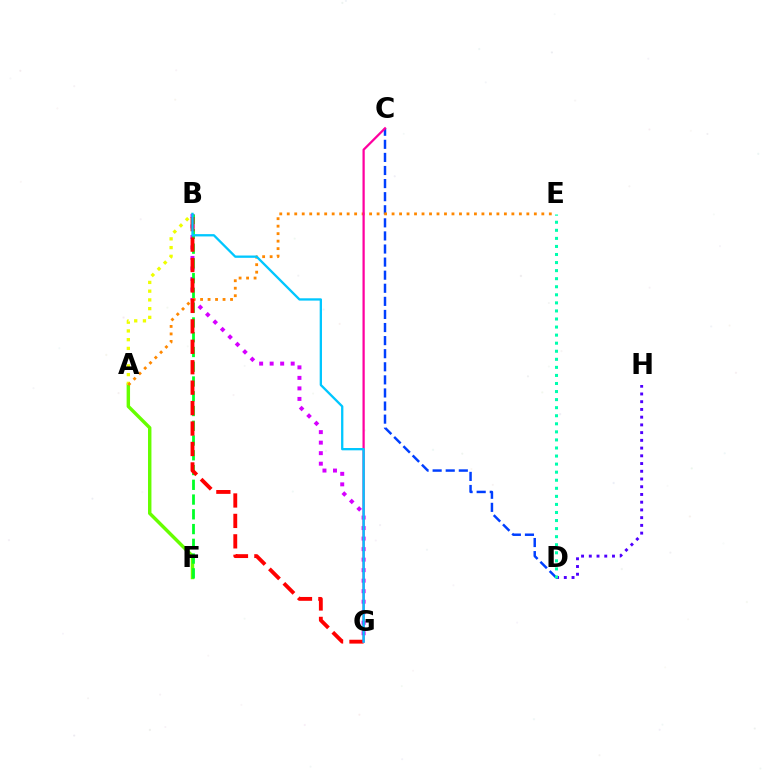{('D', 'H'): [{'color': '#4f00ff', 'line_style': 'dotted', 'thickness': 2.1}], ('A', 'F'): [{'color': '#66ff00', 'line_style': 'solid', 'thickness': 2.47}], ('A', 'B'): [{'color': '#eeff00', 'line_style': 'dotted', 'thickness': 2.37}], ('B', 'G'): [{'color': '#d600ff', 'line_style': 'dotted', 'thickness': 2.86}, {'color': '#ff0000', 'line_style': 'dashed', 'thickness': 2.78}, {'color': '#00c7ff', 'line_style': 'solid', 'thickness': 1.66}], ('B', 'F'): [{'color': '#00ff27', 'line_style': 'dashed', 'thickness': 2.0}], ('C', 'D'): [{'color': '#003fff', 'line_style': 'dashed', 'thickness': 1.78}], ('D', 'E'): [{'color': '#00ffaf', 'line_style': 'dotted', 'thickness': 2.19}], ('A', 'E'): [{'color': '#ff8800', 'line_style': 'dotted', 'thickness': 2.03}], ('C', 'G'): [{'color': '#ff00a0', 'line_style': 'solid', 'thickness': 1.62}]}